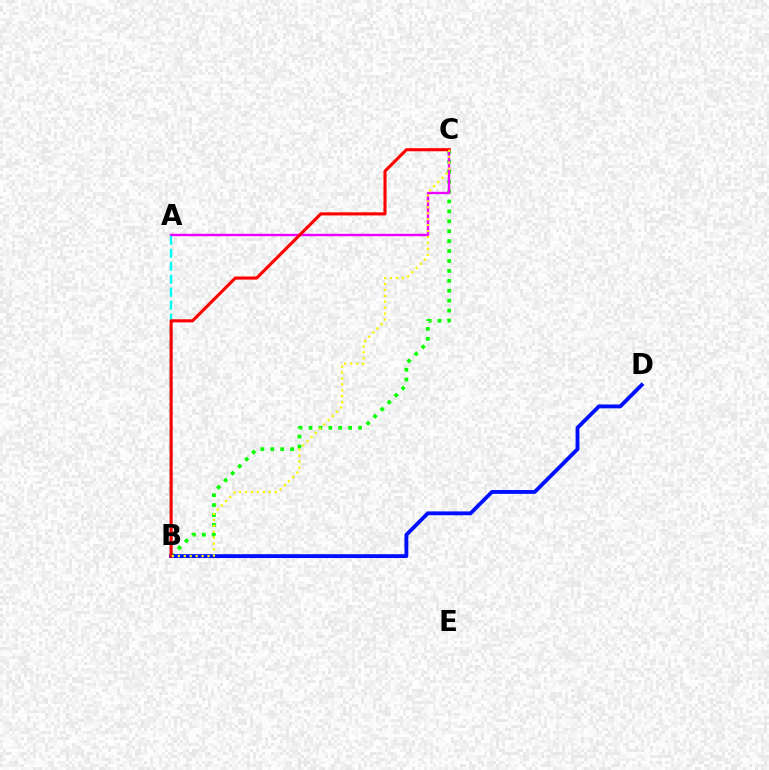{('B', 'C'): [{'color': '#08ff00', 'line_style': 'dotted', 'thickness': 2.7}, {'color': '#ff0000', 'line_style': 'solid', 'thickness': 2.22}, {'color': '#fcf500', 'line_style': 'dotted', 'thickness': 1.61}], ('A', 'C'): [{'color': '#ee00ff', 'line_style': 'solid', 'thickness': 1.74}], ('B', 'D'): [{'color': '#0010ff', 'line_style': 'solid', 'thickness': 2.77}], ('A', 'B'): [{'color': '#00fff6', 'line_style': 'dashed', 'thickness': 1.76}]}